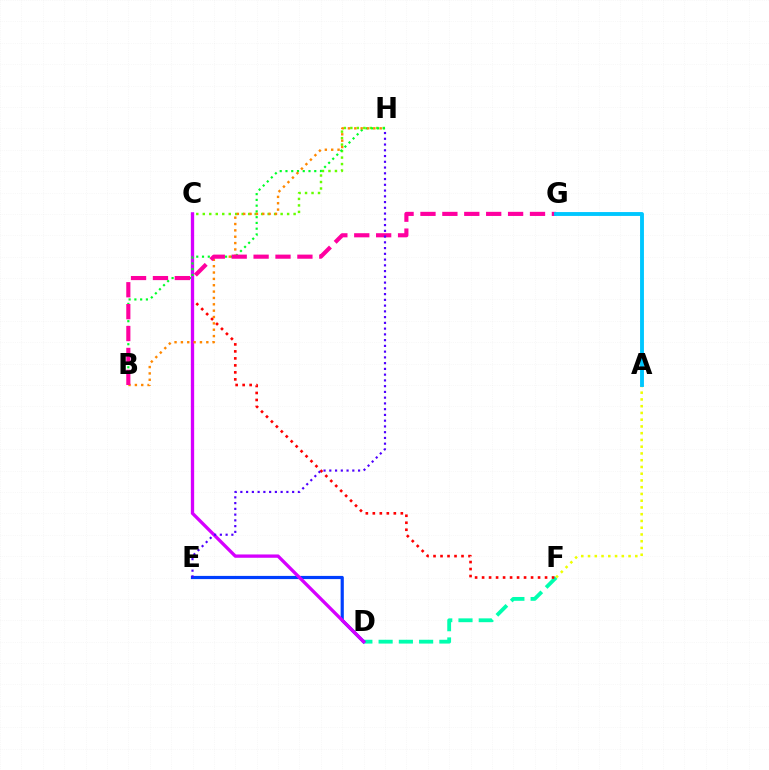{('D', 'F'): [{'color': '#00ffaf', 'line_style': 'dashed', 'thickness': 2.75}], ('D', 'E'): [{'color': '#003fff', 'line_style': 'solid', 'thickness': 2.29}], ('C', 'F'): [{'color': '#ff0000', 'line_style': 'dotted', 'thickness': 1.9}], ('C', 'H'): [{'color': '#66ff00', 'line_style': 'dotted', 'thickness': 1.76}], ('C', 'D'): [{'color': '#d600ff', 'line_style': 'solid', 'thickness': 2.39}], ('B', 'H'): [{'color': '#00ff27', 'line_style': 'dotted', 'thickness': 1.56}, {'color': '#ff8800', 'line_style': 'dotted', 'thickness': 1.73}], ('A', 'F'): [{'color': '#eeff00', 'line_style': 'dotted', 'thickness': 1.83}], ('B', 'G'): [{'color': '#ff00a0', 'line_style': 'dashed', 'thickness': 2.98}], ('A', 'G'): [{'color': '#00c7ff', 'line_style': 'solid', 'thickness': 2.79}], ('E', 'H'): [{'color': '#4f00ff', 'line_style': 'dotted', 'thickness': 1.56}]}